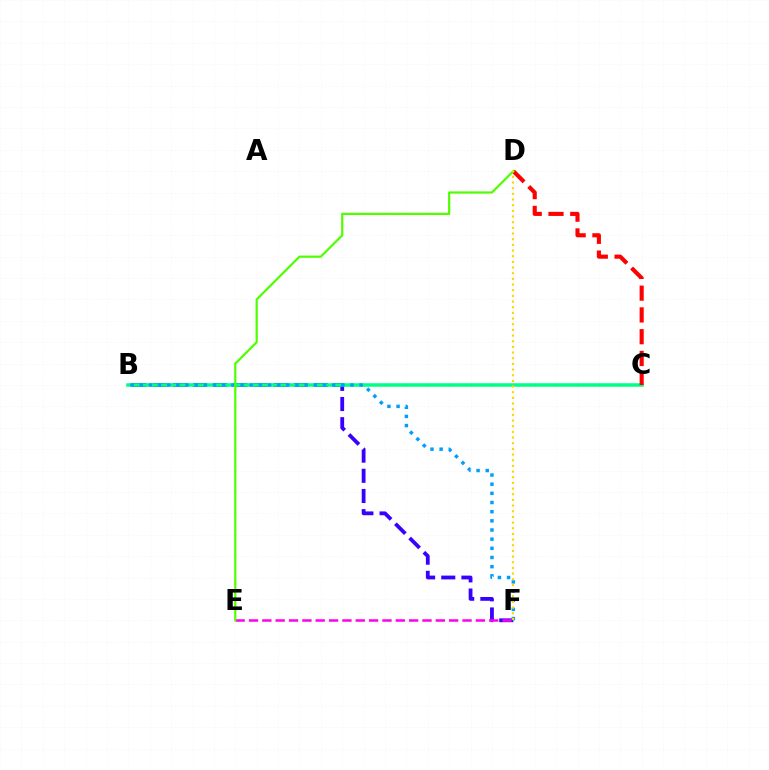{('B', 'F'): [{'color': '#3700ff', 'line_style': 'dashed', 'thickness': 2.74}, {'color': '#009eff', 'line_style': 'dotted', 'thickness': 2.49}], ('B', 'C'): [{'color': '#00ff86', 'line_style': 'solid', 'thickness': 2.54}], ('E', 'F'): [{'color': '#ff00ed', 'line_style': 'dashed', 'thickness': 1.81}], ('C', 'D'): [{'color': '#ff0000', 'line_style': 'dashed', 'thickness': 2.96}], ('D', 'E'): [{'color': '#4fff00', 'line_style': 'solid', 'thickness': 1.59}], ('D', 'F'): [{'color': '#ffd500', 'line_style': 'dotted', 'thickness': 1.54}]}